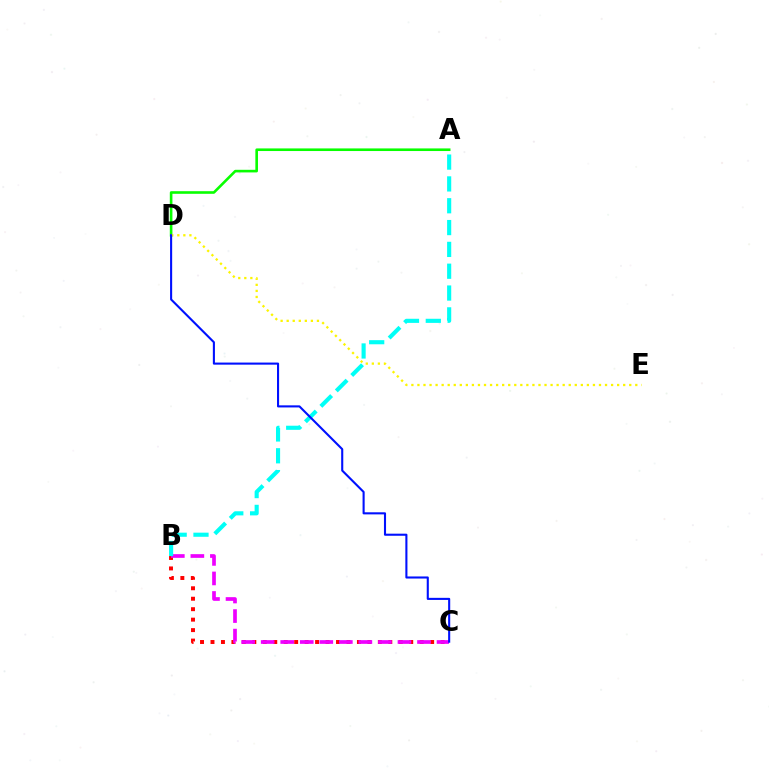{('A', 'D'): [{'color': '#08ff00', 'line_style': 'solid', 'thickness': 1.88}], ('B', 'C'): [{'color': '#ff0000', 'line_style': 'dotted', 'thickness': 2.84}, {'color': '#ee00ff', 'line_style': 'dashed', 'thickness': 2.65}], ('A', 'B'): [{'color': '#00fff6', 'line_style': 'dashed', 'thickness': 2.96}], ('D', 'E'): [{'color': '#fcf500', 'line_style': 'dotted', 'thickness': 1.64}], ('C', 'D'): [{'color': '#0010ff', 'line_style': 'solid', 'thickness': 1.51}]}